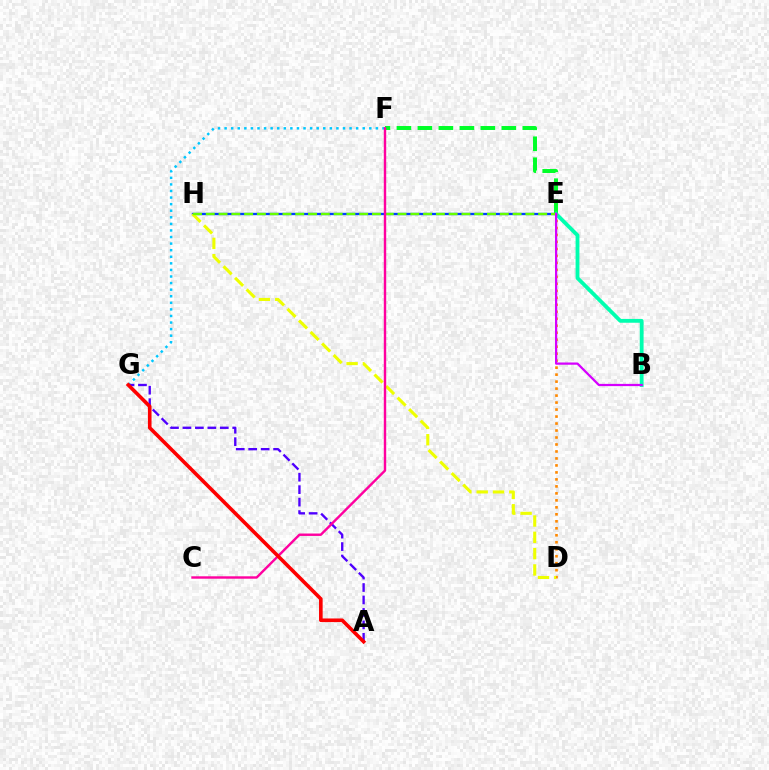{('E', 'F'): [{'color': '#00ff27', 'line_style': 'dashed', 'thickness': 2.85}], ('B', 'E'): [{'color': '#00ffaf', 'line_style': 'solid', 'thickness': 2.75}, {'color': '#d600ff', 'line_style': 'solid', 'thickness': 1.61}], ('F', 'G'): [{'color': '#00c7ff', 'line_style': 'dotted', 'thickness': 1.79}], ('A', 'G'): [{'color': '#4f00ff', 'line_style': 'dashed', 'thickness': 1.69}, {'color': '#ff0000', 'line_style': 'solid', 'thickness': 2.61}], ('E', 'H'): [{'color': '#003fff', 'line_style': 'solid', 'thickness': 1.67}, {'color': '#66ff00', 'line_style': 'dashed', 'thickness': 1.74}], ('D', 'E'): [{'color': '#ff8800', 'line_style': 'dotted', 'thickness': 1.9}], ('D', 'H'): [{'color': '#eeff00', 'line_style': 'dashed', 'thickness': 2.22}], ('C', 'F'): [{'color': '#ff00a0', 'line_style': 'solid', 'thickness': 1.74}]}